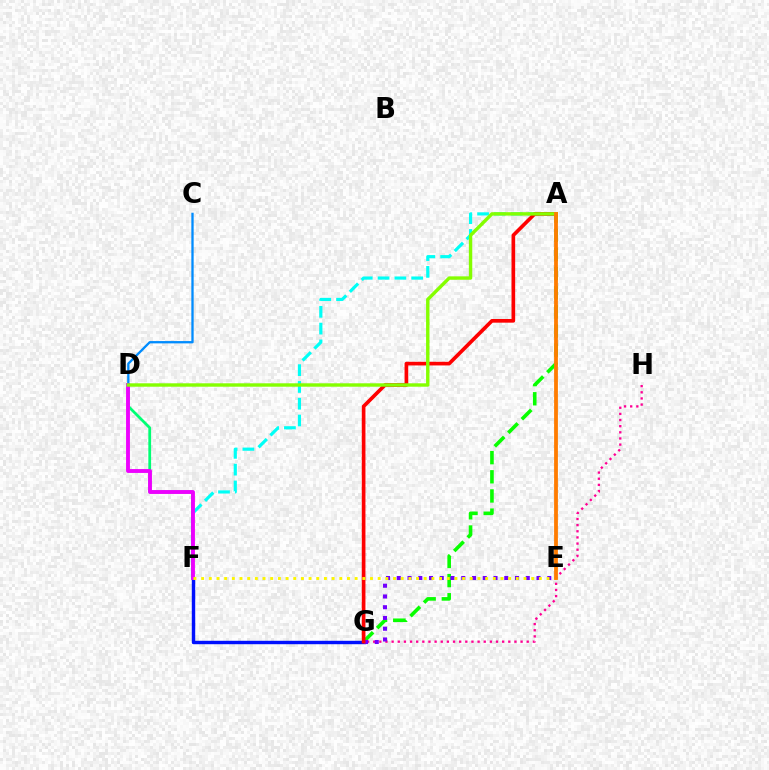{('A', 'G'): [{'color': '#08ff00', 'line_style': 'dashed', 'thickness': 2.6}, {'color': '#ff0000', 'line_style': 'solid', 'thickness': 2.64}], ('G', 'H'): [{'color': '#ff0094', 'line_style': 'dotted', 'thickness': 1.67}], ('A', 'F'): [{'color': '#00fff6', 'line_style': 'dashed', 'thickness': 2.28}], ('D', 'F'): [{'color': '#00ff74', 'line_style': 'solid', 'thickness': 2.0}, {'color': '#ee00ff', 'line_style': 'solid', 'thickness': 2.78}], ('F', 'G'): [{'color': '#0010ff', 'line_style': 'solid', 'thickness': 2.46}], ('C', 'D'): [{'color': '#008cff', 'line_style': 'solid', 'thickness': 1.66}], ('E', 'G'): [{'color': '#7200ff', 'line_style': 'dotted', 'thickness': 2.92}], ('E', 'F'): [{'color': '#fcf500', 'line_style': 'dotted', 'thickness': 2.09}], ('A', 'D'): [{'color': '#84ff00', 'line_style': 'solid', 'thickness': 2.45}], ('A', 'E'): [{'color': '#ff7c00', 'line_style': 'solid', 'thickness': 2.74}]}